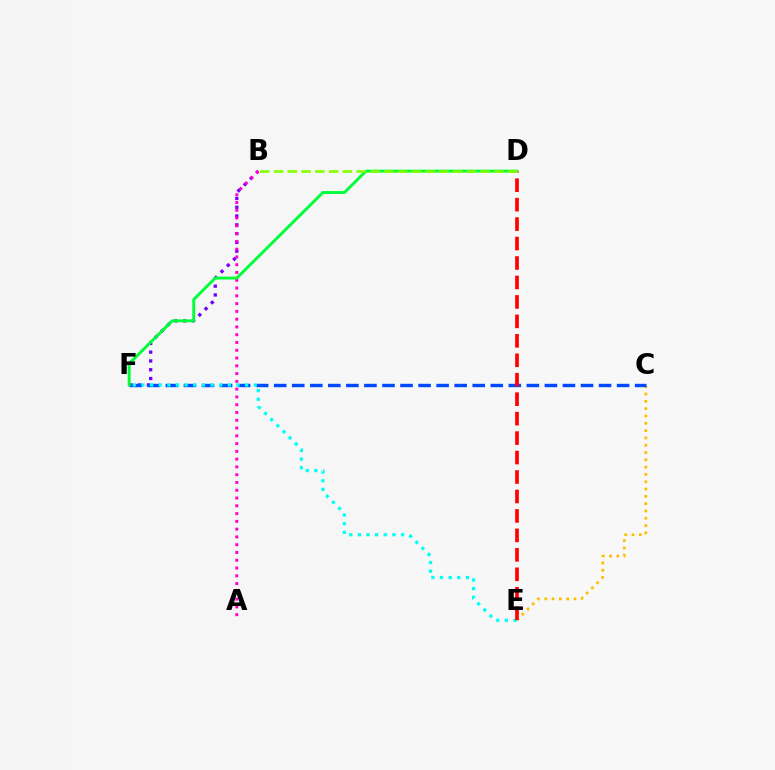{('B', 'F'): [{'color': '#7200ff', 'line_style': 'dotted', 'thickness': 2.39}], ('C', 'E'): [{'color': '#ffbd00', 'line_style': 'dotted', 'thickness': 1.99}], ('C', 'F'): [{'color': '#004bff', 'line_style': 'dashed', 'thickness': 2.45}], ('E', 'F'): [{'color': '#00fff6', 'line_style': 'dotted', 'thickness': 2.35}], ('A', 'B'): [{'color': '#ff00cf', 'line_style': 'dotted', 'thickness': 2.11}], ('D', 'E'): [{'color': '#ff0000', 'line_style': 'dashed', 'thickness': 2.64}], ('D', 'F'): [{'color': '#00ff39', 'line_style': 'solid', 'thickness': 2.12}], ('B', 'D'): [{'color': '#84ff00', 'line_style': 'dashed', 'thickness': 1.87}]}